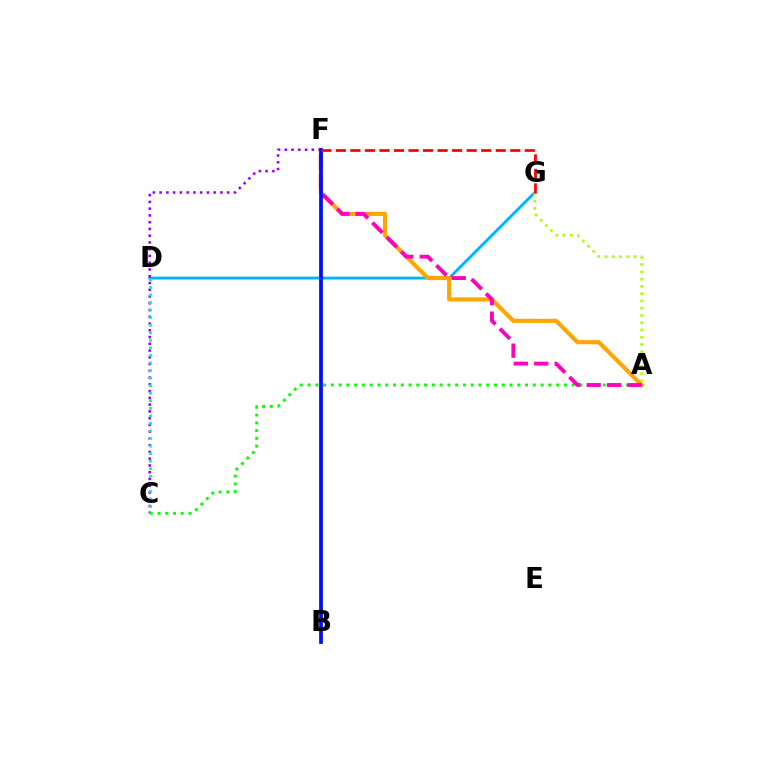{('D', 'G'): [{'color': '#00b5ff', 'line_style': 'solid', 'thickness': 2.08}], ('C', 'F'): [{'color': '#9b00ff', 'line_style': 'dotted', 'thickness': 1.84}], ('A', 'G'): [{'color': '#b3ff00', 'line_style': 'dotted', 'thickness': 1.97}], ('A', 'C'): [{'color': '#08ff00', 'line_style': 'dotted', 'thickness': 2.11}], ('A', 'F'): [{'color': '#ffa500', 'line_style': 'solid', 'thickness': 2.96}, {'color': '#ff00bd', 'line_style': 'dashed', 'thickness': 2.78}], ('B', 'F'): [{'color': '#0010ff', 'line_style': 'solid', 'thickness': 2.7}], ('F', 'G'): [{'color': '#ff0000', 'line_style': 'dashed', 'thickness': 1.97}], ('C', 'D'): [{'color': '#00ff9d', 'line_style': 'dotted', 'thickness': 2.05}]}